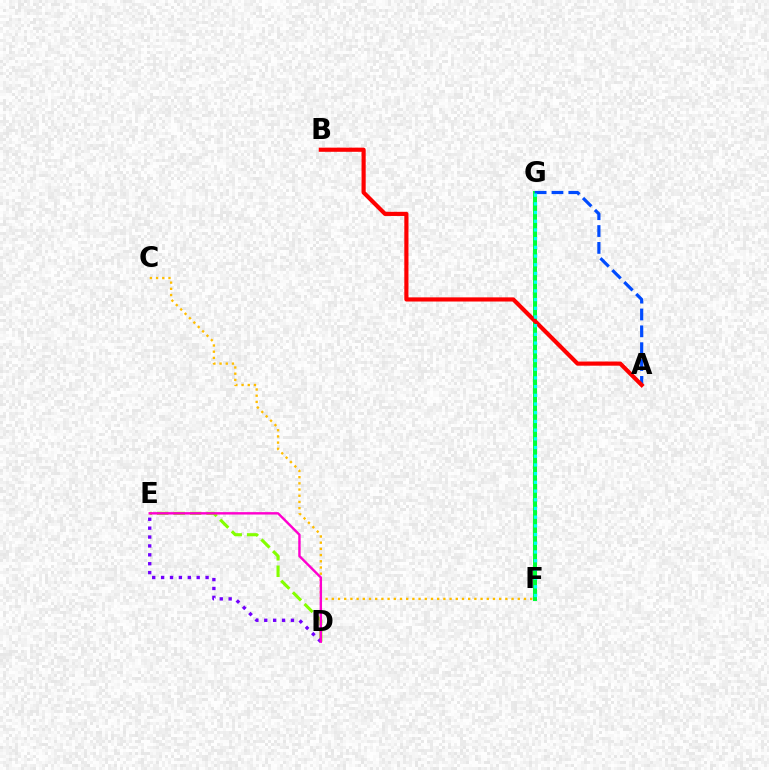{('D', 'E'): [{'color': '#84ff00', 'line_style': 'dashed', 'thickness': 2.24}, {'color': '#7200ff', 'line_style': 'dotted', 'thickness': 2.42}, {'color': '#ff00cf', 'line_style': 'solid', 'thickness': 1.73}], ('C', 'F'): [{'color': '#ffbd00', 'line_style': 'dotted', 'thickness': 1.68}], ('F', 'G'): [{'color': '#00ff39', 'line_style': 'solid', 'thickness': 2.88}, {'color': '#00fff6', 'line_style': 'dotted', 'thickness': 2.36}], ('A', 'G'): [{'color': '#004bff', 'line_style': 'dashed', 'thickness': 2.29}], ('A', 'B'): [{'color': '#ff0000', 'line_style': 'solid', 'thickness': 2.99}]}